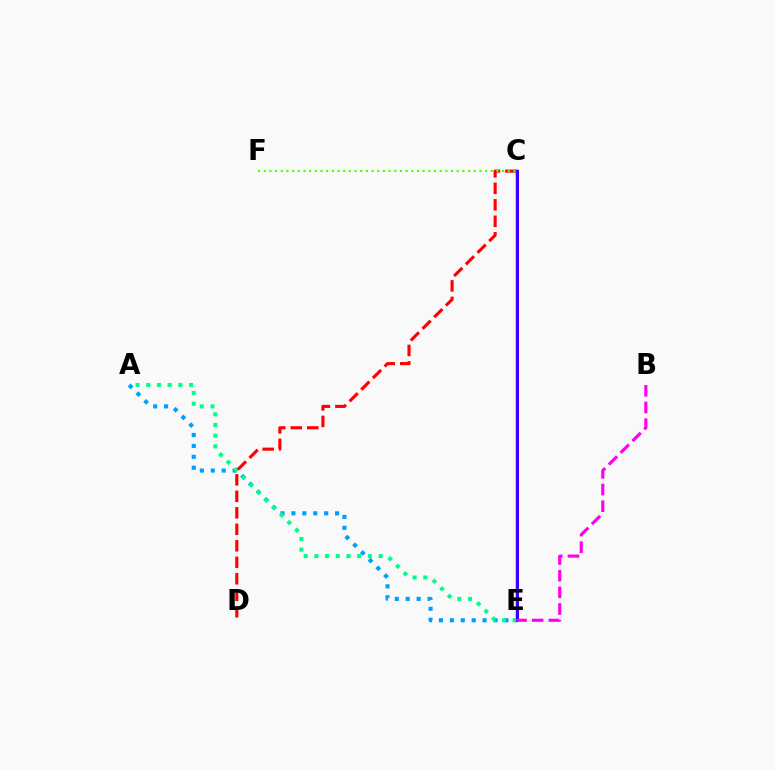{('A', 'E'): [{'color': '#009eff', 'line_style': 'dotted', 'thickness': 2.97}, {'color': '#00ff86', 'line_style': 'dotted', 'thickness': 2.91}], ('C', 'E'): [{'color': '#ffd500', 'line_style': 'solid', 'thickness': 2.97}, {'color': '#3700ff', 'line_style': 'solid', 'thickness': 2.17}], ('C', 'D'): [{'color': '#ff0000', 'line_style': 'dashed', 'thickness': 2.24}], ('C', 'F'): [{'color': '#4fff00', 'line_style': 'dotted', 'thickness': 1.54}], ('B', 'E'): [{'color': '#ff00ed', 'line_style': 'dashed', 'thickness': 2.26}]}